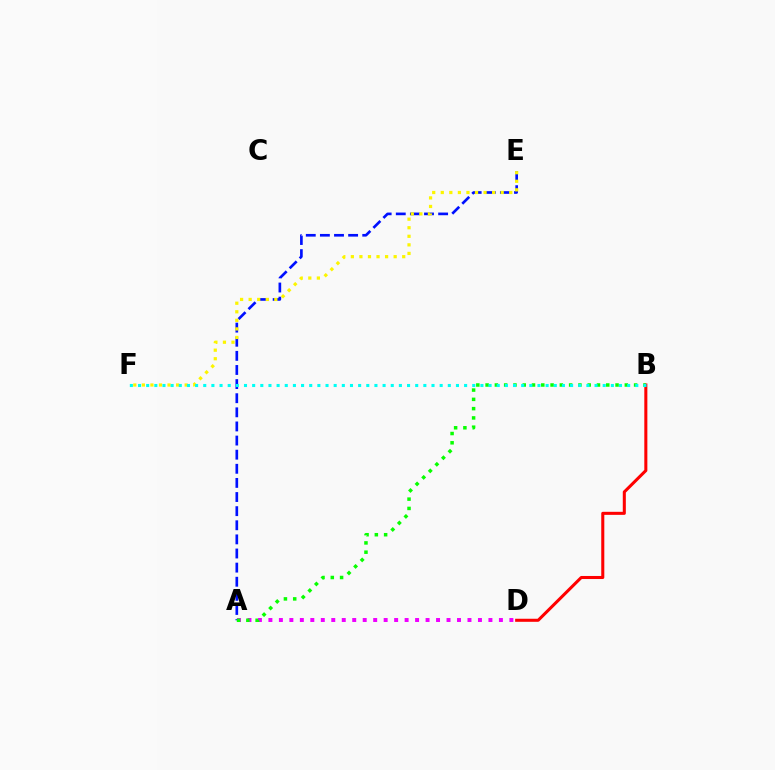{('A', 'E'): [{'color': '#0010ff', 'line_style': 'dashed', 'thickness': 1.92}], ('B', 'D'): [{'color': '#ff0000', 'line_style': 'solid', 'thickness': 2.2}], ('A', 'D'): [{'color': '#ee00ff', 'line_style': 'dotted', 'thickness': 2.85}], ('A', 'B'): [{'color': '#08ff00', 'line_style': 'dotted', 'thickness': 2.52}], ('E', 'F'): [{'color': '#fcf500', 'line_style': 'dotted', 'thickness': 2.33}], ('B', 'F'): [{'color': '#00fff6', 'line_style': 'dotted', 'thickness': 2.21}]}